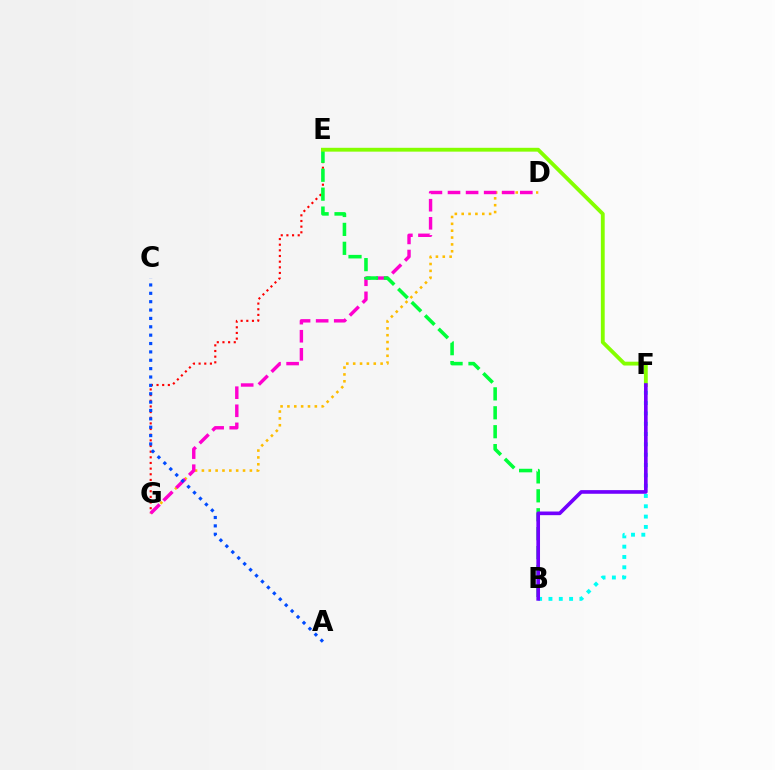{('E', 'G'): [{'color': '#ff0000', 'line_style': 'dotted', 'thickness': 1.54}], ('B', 'F'): [{'color': '#00fff6', 'line_style': 'dotted', 'thickness': 2.8}, {'color': '#7200ff', 'line_style': 'solid', 'thickness': 2.63}], ('D', 'G'): [{'color': '#ffbd00', 'line_style': 'dotted', 'thickness': 1.86}, {'color': '#ff00cf', 'line_style': 'dashed', 'thickness': 2.46}], ('B', 'E'): [{'color': '#00ff39', 'line_style': 'dashed', 'thickness': 2.57}], ('E', 'F'): [{'color': '#84ff00', 'line_style': 'solid', 'thickness': 2.76}], ('A', 'C'): [{'color': '#004bff', 'line_style': 'dotted', 'thickness': 2.27}]}